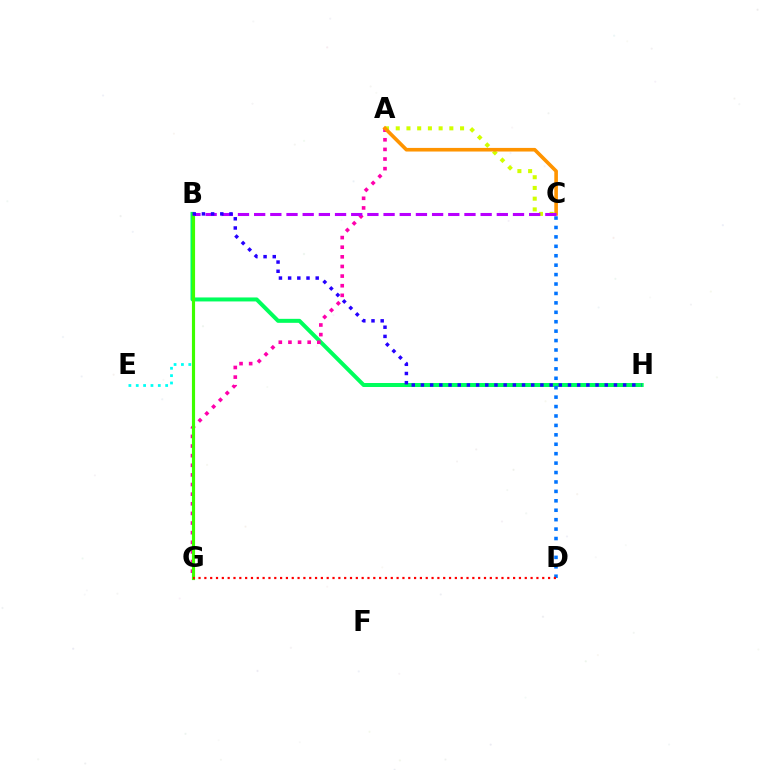{('B', 'H'): [{'color': '#00ff5c', 'line_style': 'solid', 'thickness': 2.87}, {'color': '#2500ff', 'line_style': 'dotted', 'thickness': 2.5}], ('A', 'G'): [{'color': '#ff00ac', 'line_style': 'dotted', 'thickness': 2.62}], ('A', 'C'): [{'color': '#d1ff00', 'line_style': 'dotted', 'thickness': 2.91}, {'color': '#ff9400', 'line_style': 'solid', 'thickness': 2.6}], ('B', 'E'): [{'color': '#00fff6', 'line_style': 'dotted', 'thickness': 2.0}], ('C', 'D'): [{'color': '#0074ff', 'line_style': 'dotted', 'thickness': 2.56}], ('B', 'G'): [{'color': '#3dff00', 'line_style': 'solid', 'thickness': 2.27}], ('B', 'C'): [{'color': '#b900ff', 'line_style': 'dashed', 'thickness': 2.2}], ('D', 'G'): [{'color': '#ff0000', 'line_style': 'dotted', 'thickness': 1.58}]}